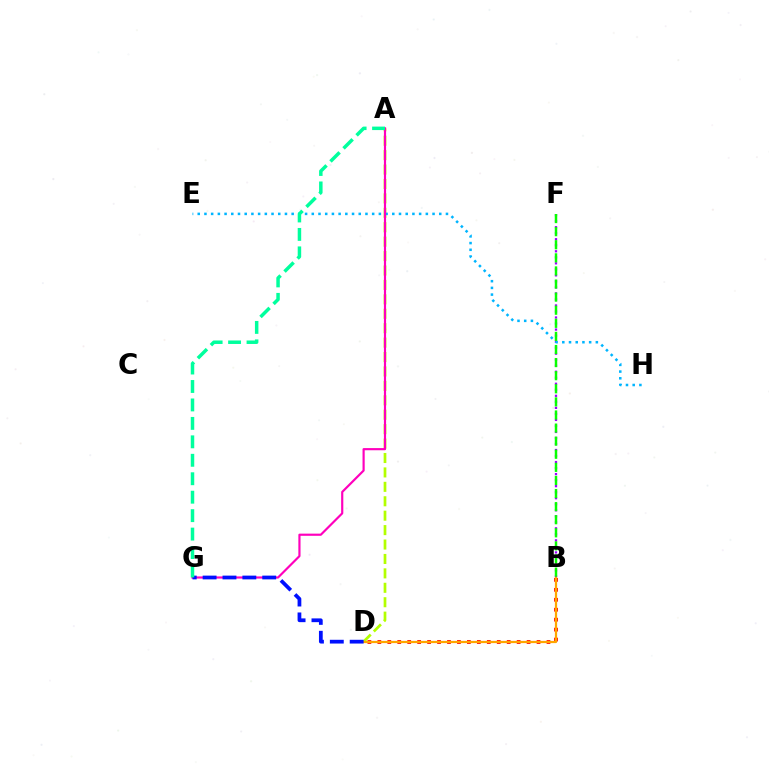{('B', 'F'): [{'color': '#9b00ff', 'line_style': 'dotted', 'thickness': 1.64}, {'color': '#08ff00', 'line_style': 'dashed', 'thickness': 1.78}], ('B', 'D'): [{'color': '#ff0000', 'line_style': 'dotted', 'thickness': 2.7}, {'color': '#ffa500', 'line_style': 'solid', 'thickness': 1.6}], ('A', 'D'): [{'color': '#b3ff00', 'line_style': 'dashed', 'thickness': 1.96}], ('E', 'H'): [{'color': '#00b5ff', 'line_style': 'dotted', 'thickness': 1.82}], ('A', 'G'): [{'color': '#ff00bd', 'line_style': 'solid', 'thickness': 1.56}, {'color': '#00ff9d', 'line_style': 'dashed', 'thickness': 2.51}], ('D', 'G'): [{'color': '#0010ff', 'line_style': 'dashed', 'thickness': 2.7}]}